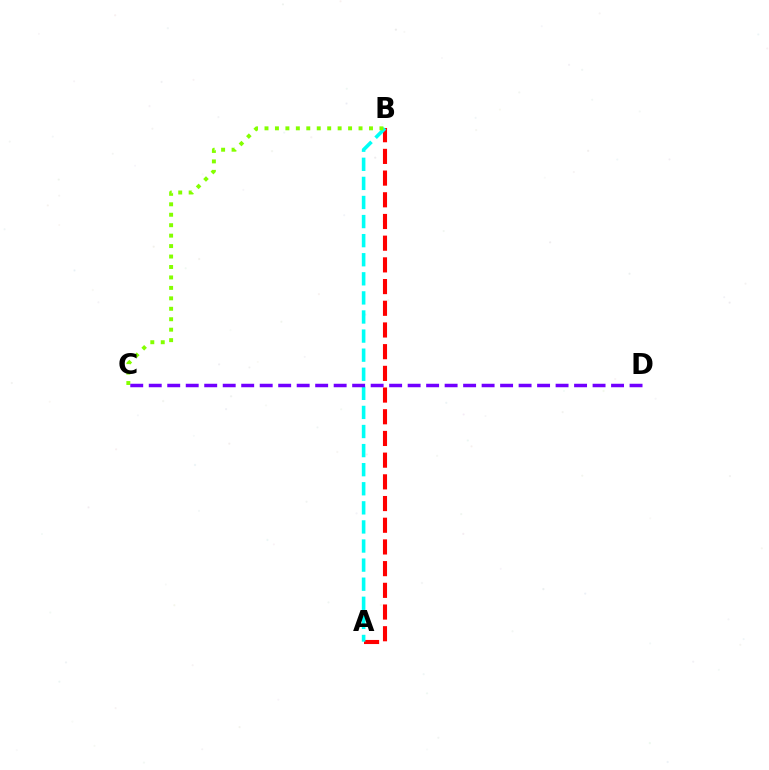{('A', 'B'): [{'color': '#ff0000', 'line_style': 'dashed', 'thickness': 2.95}, {'color': '#00fff6', 'line_style': 'dashed', 'thickness': 2.59}], ('B', 'C'): [{'color': '#84ff00', 'line_style': 'dotted', 'thickness': 2.84}], ('C', 'D'): [{'color': '#7200ff', 'line_style': 'dashed', 'thickness': 2.51}]}